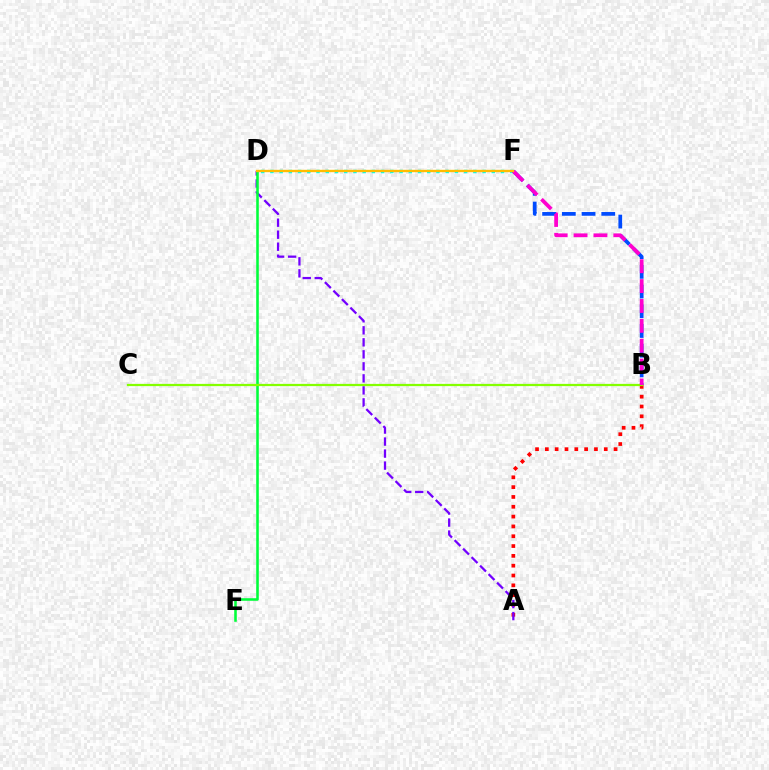{('A', 'B'): [{'color': '#ff0000', 'line_style': 'dotted', 'thickness': 2.67}], ('A', 'D'): [{'color': '#7200ff', 'line_style': 'dashed', 'thickness': 1.63}], ('D', 'E'): [{'color': '#00ff39', 'line_style': 'solid', 'thickness': 1.85}], ('D', 'F'): [{'color': '#00fff6', 'line_style': 'dotted', 'thickness': 2.51}, {'color': '#ffbd00', 'line_style': 'solid', 'thickness': 1.71}], ('B', 'F'): [{'color': '#004bff', 'line_style': 'dashed', 'thickness': 2.68}, {'color': '#ff00cf', 'line_style': 'dashed', 'thickness': 2.7}], ('B', 'C'): [{'color': '#84ff00', 'line_style': 'solid', 'thickness': 1.61}]}